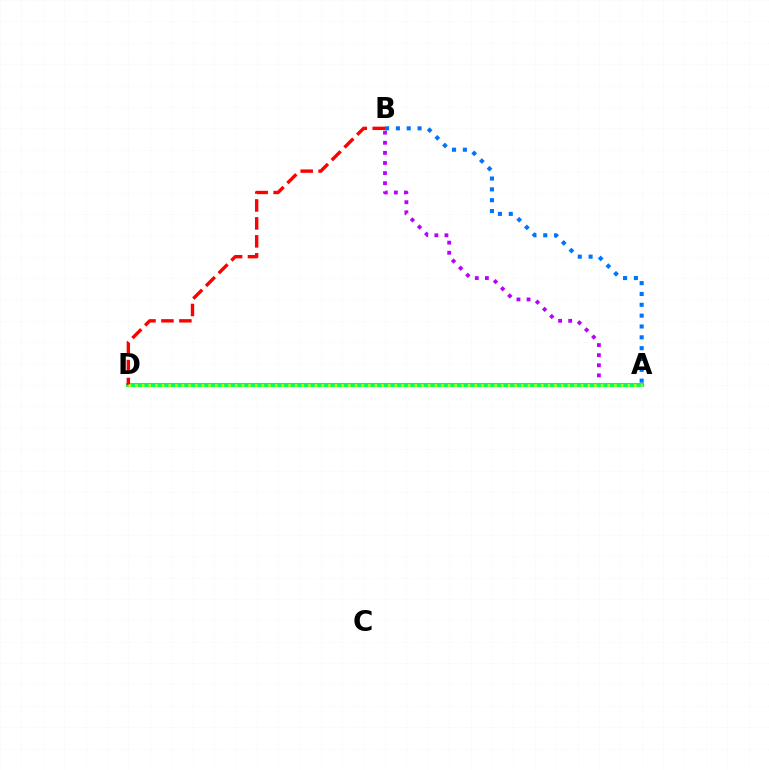{('A', 'B'): [{'color': '#b900ff', 'line_style': 'dotted', 'thickness': 2.74}, {'color': '#0074ff', 'line_style': 'dotted', 'thickness': 2.94}], ('A', 'D'): [{'color': '#00ff5c', 'line_style': 'solid', 'thickness': 2.95}, {'color': '#d1ff00', 'line_style': 'dotted', 'thickness': 1.81}], ('B', 'D'): [{'color': '#ff0000', 'line_style': 'dashed', 'thickness': 2.44}]}